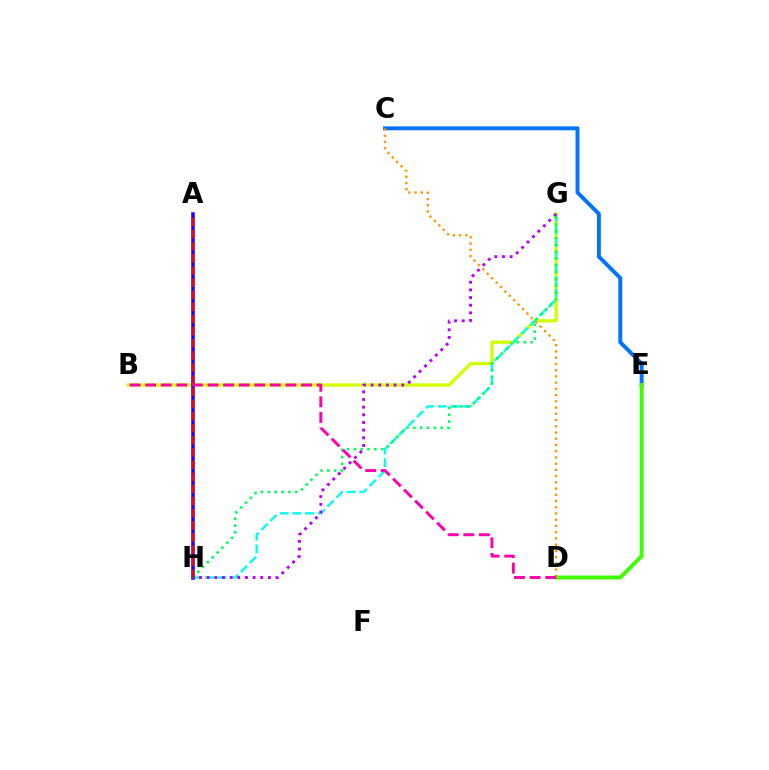{('C', 'E'): [{'color': '#0074ff', 'line_style': 'solid', 'thickness': 2.82}], ('B', 'G'): [{'color': '#d1ff00', 'line_style': 'solid', 'thickness': 2.37}], ('G', 'H'): [{'color': '#00fff6', 'line_style': 'dashed', 'thickness': 1.72}, {'color': '#00ff5c', 'line_style': 'dotted', 'thickness': 1.86}, {'color': '#b900ff', 'line_style': 'dotted', 'thickness': 2.08}], ('D', 'E'): [{'color': '#3dff00', 'line_style': 'solid', 'thickness': 2.85}], ('C', 'D'): [{'color': '#ff9400', 'line_style': 'dotted', 'thickness': 1.69}], ('A', 'H'): [{'color': '#2500ff', 'line_style': 'solid', 'thickness': 2.55}, {'color': '#ff0000', 'line_style': 'dashed', 'thickness': 1.65}], ('B', 'D'): [{'color': '#ff00ac', 'line_style': 'dashed', 'thickness': 2.12}]}